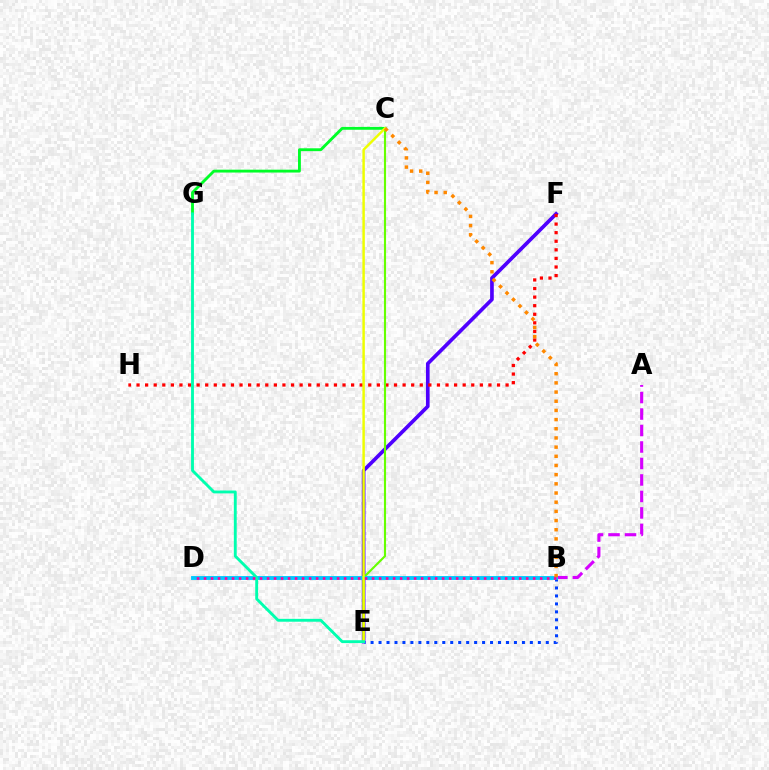{('E', 'F'): [{'color': '#4f00ff', 'line_style': 'solid', 'thickness': 2.64}], ('B', 'E'): [{'color': '#003fff', 'line_style': 'dotted', 'thickness': 2.16}], ('F', 'H'): [{'color': '#ff0000', 'line_style': 'dotted', 'thickness': 2.33}], ('A', 'B'): [{'color': '#d600ff', 'line_style': 'dashed', 'thickness': 2.24}], ('C', 'E'): [{'color': '#66ff00', 'line_style': 'solid', 'thickness': 1.53}, {'color': '#eeff00', 'line_style': 'solid', 'thickness': 1.77}], ('B', 'D'): [{'color': '#00c7ff', 'line_style': 'solid', 'thickness': 2.78}, {'color': '#ff00a0', 'line_style': 'dotted', 'thickness': 1.9}], ('C', 'G'): [{'color': '#00ff27', 'line_style': 'solid', 'thickness': 2.06}], ('B', 'C'): [{'color': '#ff8800', 'line_style': 'dotted', 'thickness': 2.49}], ('E', 'G'): [{'color': '#00ffaf', 'line_style': 'solid', 'thickness': 2.07}]}